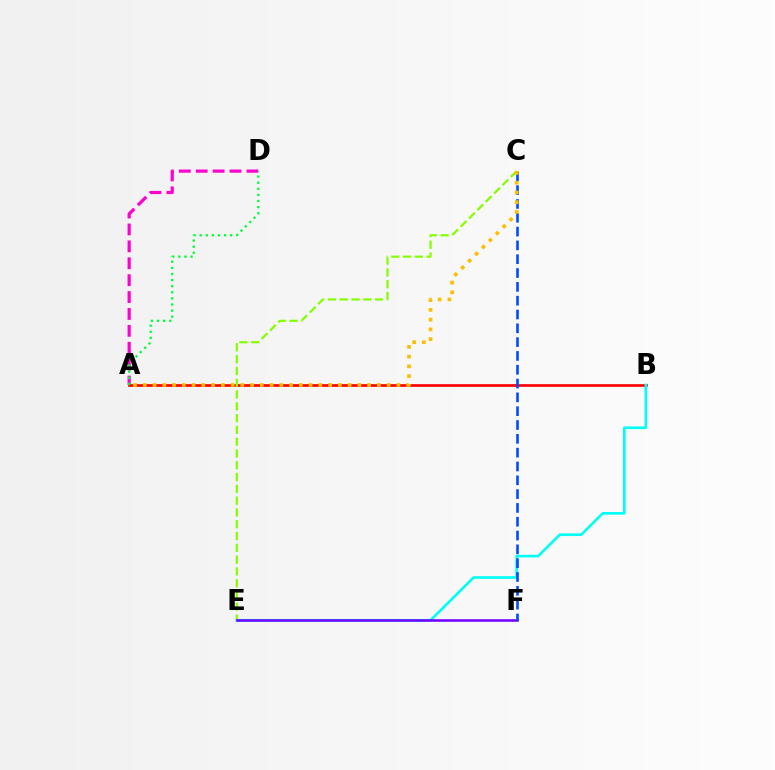{('A', 'D'): [{'color': '#ff00cf', 'line_style': 'dashed', 'thickness': 2.3}, {'color': '#00ff39', 'line_style': 'dotted', 'thickness': 1.66}], ('A', 'B'): [{'color': '#ff0000', 'line_style': 'solid', 'thickness': 1.92}], ('C', 'E'): [{'color': '#84ff00', 'line_style': 'dashed', 'thickness': 1.6}], ('B', 'E'): [{'color': '#00fff6', 'line_style': 'solid', 'thickness': 1.9}], ('E', 'F'): [{'color': '#7200ff', 'line_style': 'solid', 'thickness': 1.83}], ('C', 'F'): [{'color': '#004bff', 'line_style': 'dashed', 'thickness': 1.88}], ('A', 'C'): [{'color': '#ffbd00', 'line_style': 'dotted', 'thickness': 2.65}]}